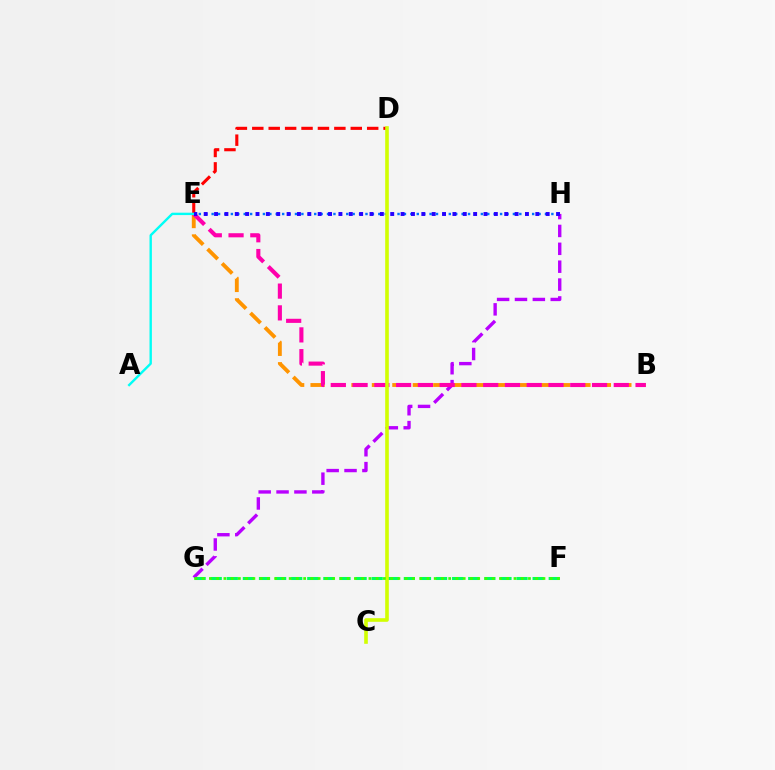{('G', 'H'): [{'color': '#b900ff', 'line_style': 'dashed', 'thickness': 2.43}], ('B', 'E'): [{'color': '#ff9400', 'line_style': 'dashed', 'thickness': 2.78}, {'color': '#ff00ac', 'line_style': 'dashed', 'thickness': 2.96}], ('F', 'G'): [{'color': '#00ff5c', 'line_style': 'dashed', 'thickness': 2.19}, {'color': '#3dff00', 'line_style': 'dotted', 'thickness': 1.97}], ('D', 'E'): [{'color': '#ff0000', 'line_style': 'dashed', 'thickness': 2.23}], ('E', 'H'): [{'color': '#0074ff', 'line_style': 'dotted', 'thickness': 1.74}, {'color': '#2500ff', 'line_style': 'dotted', 'thickness': 2.82}], ('C', 'D'): [{'color': '#d1ff00', 'line_style': 'solid', 'thickness': 2.6}], ('A', 'E'): [{'color': '#00fff6', 'line_style': 'solid', 'thickness': 1.72}]}